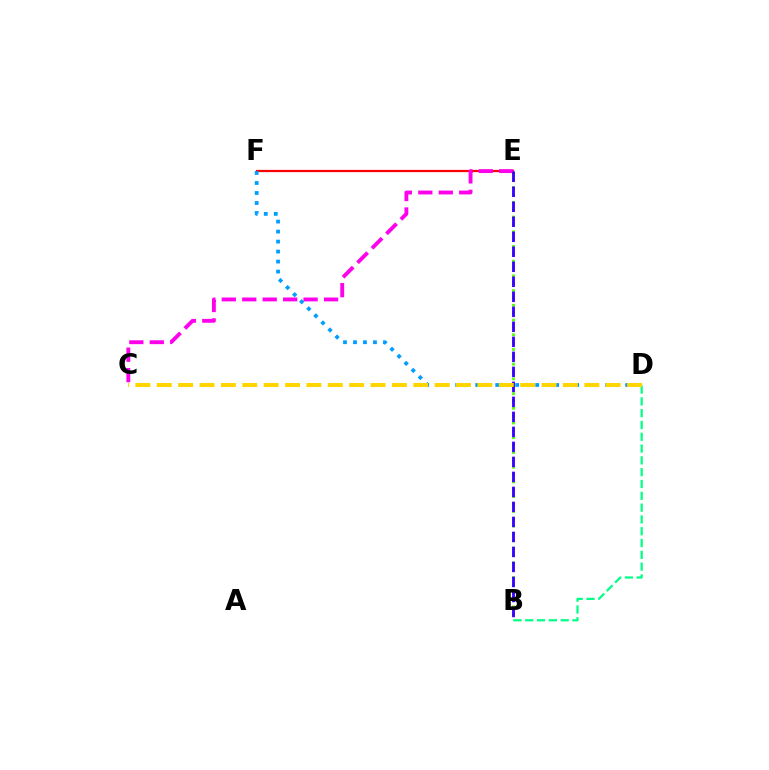{('E', 'F'): [{'color': '#ff0000', 'line_style': 'solid', 'thickness': 1.61}], ('D', 'F'): [{'color': '#009eff', 'line_style': 'dotted', 'thickness': 2.72}], ('B', 'D'): [{'color': '#00ff86', 'line_style': 'dashed', 'thickness': 1.6}], ('B', 'E'): [{'color': '#4fff00', 'line_style': 'dotted', 'thickness': 2.0}, {'color': '#3700ff', 'line_style': 'dashed', 'thickness': 2.04}], ('C', 'E'): [{'color': '#ff00ed', 'line_style': 'dashed', 'thickness': 2.78}], ('C', 'D'): [{'color': '#ffd500', 'line_style': 'dashed', 'thickness': 2.9}]}